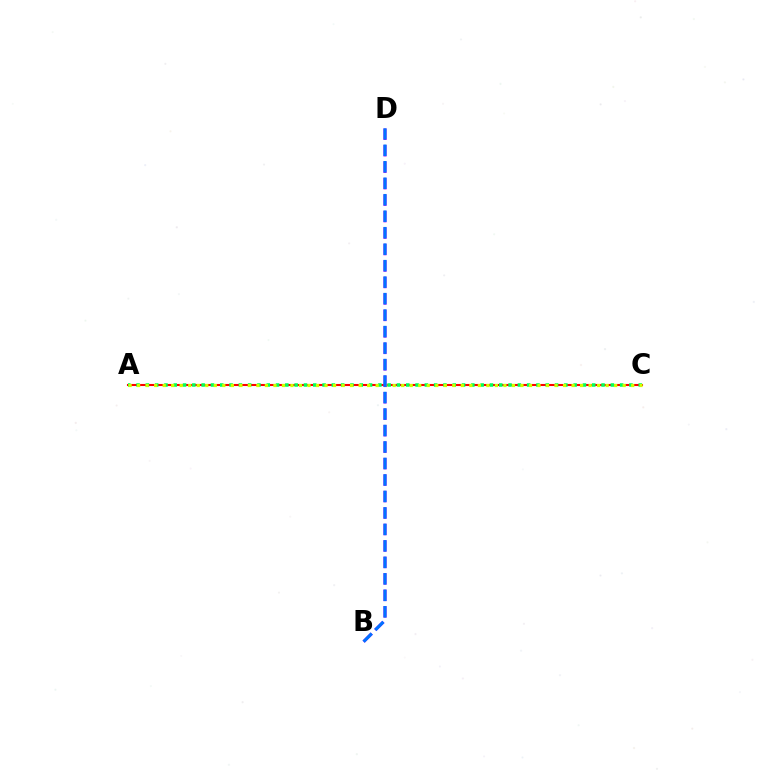{('A', 'C'): [{'color': '#ff0000', 'line_style': 'solid', 'thickness': 1.5}, {'color': '#00ff5c', 'line_style': 'dotted', 'thickness': 2.53}, {'color': '#d1ff00', 'line_style': 'dotted', 'thickness': 2.31}], ('B', 'D'): [{'color': '#b900ff', 'line_style': 'dashed', 'thickness': 2.24}, {'color': '#0074ff', 'line_style': 'dashed', 'thickness': 2.24}]}